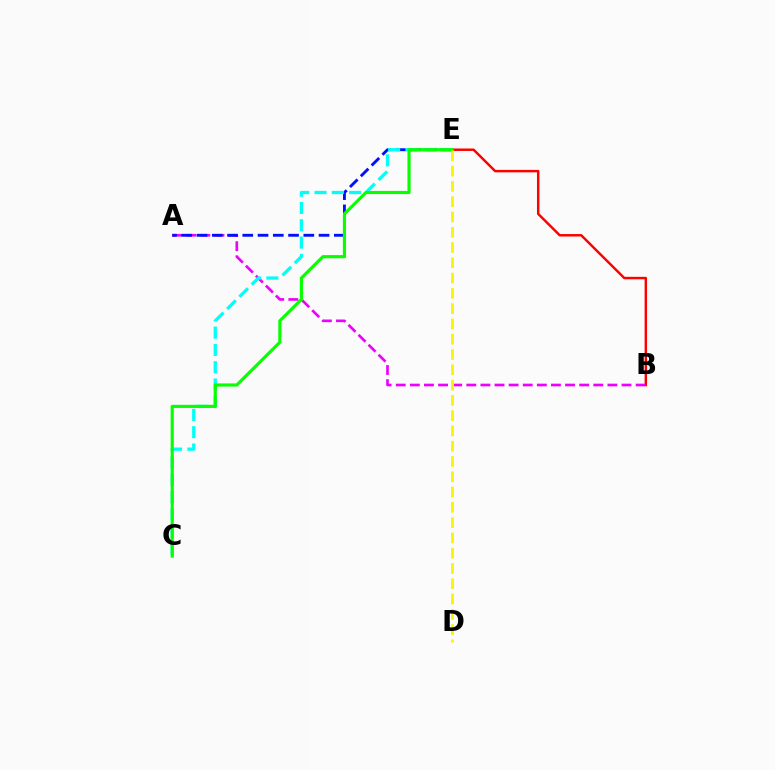{('B', 'E'): [{'color': '#ff0000', 'line_style': 'solid', 'thickness': 1.77}], ('A', 'B'): [{'color': '#ee00ff', 'line_style': 'dashed', 'thickness': 1.92}], ('A', 'E'): [{'color': '#0010ff', 'line_style': 'dashed', 'thickness': 2.07}], ('C', 'E'): [{'color': '#00fff6', 'line_style': 'dashed', 'thickness': 2.35}, {'color': '#08ff00', 'line_style': 'solid', 'thickness': 2.27}], ('D', 'E'): [{'color': '#fcf500', 'line_style': 'dashed', 'thickness': 2.08}]}